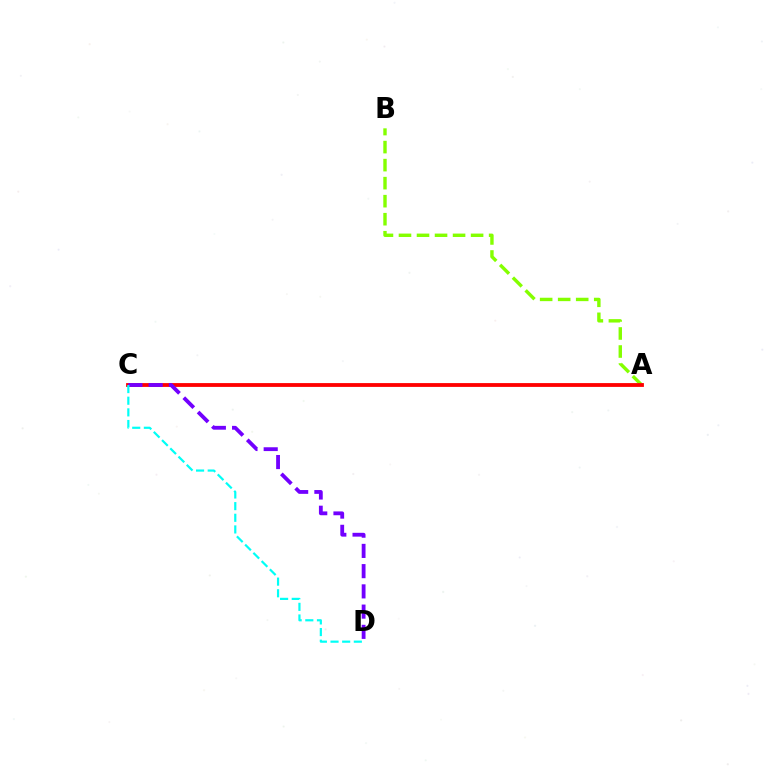{('A', 'B'): [{'color': '#84ff00', 'line_style': 'dashed', 'thickness': 2.45}], ('A', 'C'): [{'color': '#ff0000', 'line_style': 'solid', 'thickness': 2.74}], ('C', 'D'): [{'color': '#7200ff', 'line_style': 'dashed', 'thickness': 2.75}, {'color': '#00fff6', 'line_style': 'dashed', 'thickness': 1.58}]}